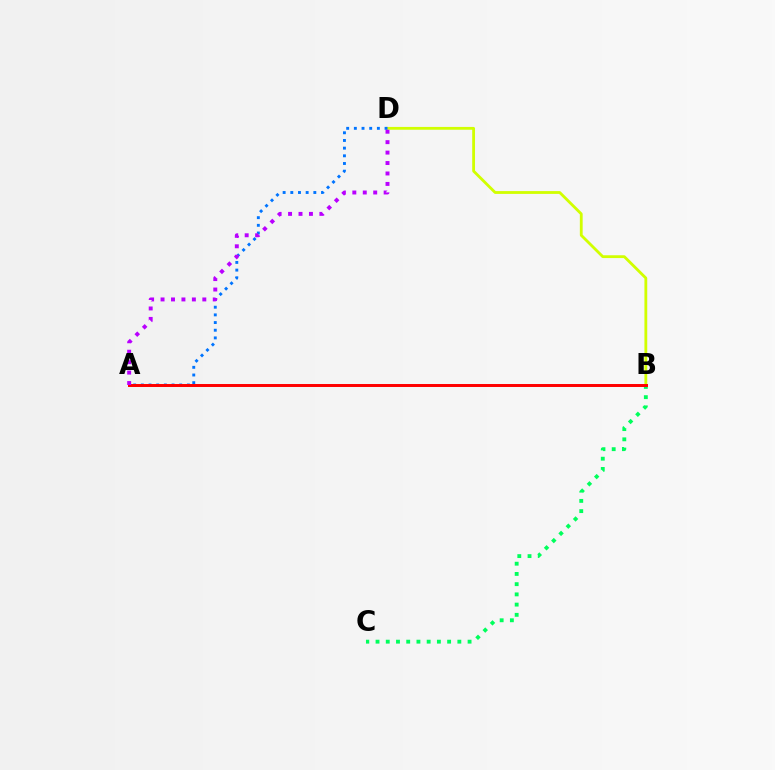{('B', 'D'): [{'color': '#d1ff00', 'line_style': 'solid', 'thickness': 2.02}], ('B', 'C'): [{'color': '#00ff5c', 'line_style': 'dotted', 'thickness': 2.78}], ('A', 'D'): [{'color': '#0074ff', 'line_style': 'dotted', 'thickness': 2.09}, {'color': '#b900ff', 'line_style': 'dotted', 'thickness': 2.84}], ('A', 'B'): [{'color': '#ff0000', 'line_style': 'solid', 'thickness': 2.14}]}